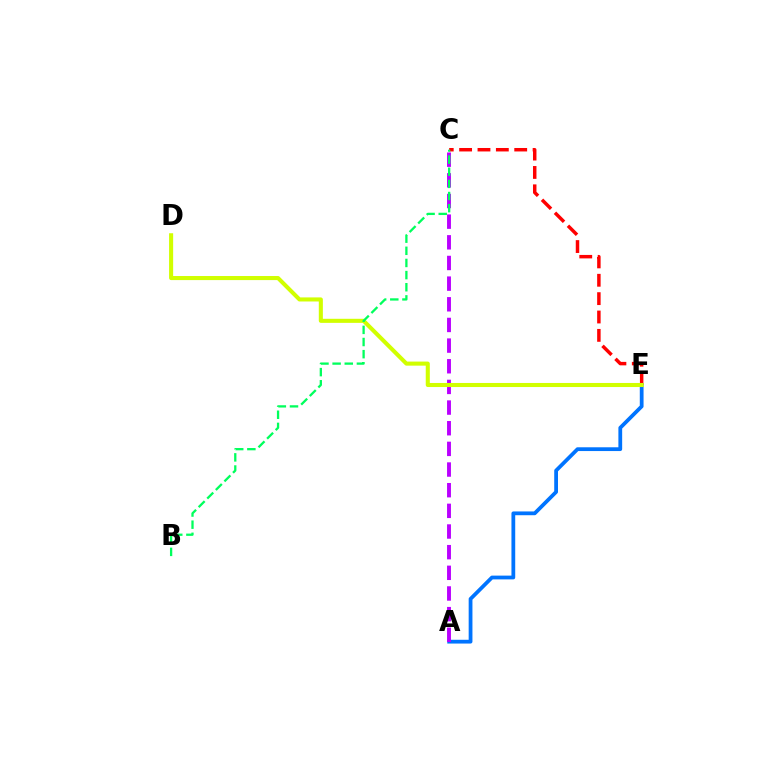{('A', 'E'): [{'color': '#0074ff', 'line_style': 'solid', 'thickness': 2.72}], ('C', 'E'): [{'color': '#ff0000', 'line_style': 'dashed', 'thickness': 2.5}], ('A', 'C'): [{'color': '#b900ff', 'line_style': 'dashed', 'thickness': 2.81}], ('D', 'E'): [{'color': '#d1ff00', 'line_style': 'solid', 'thickness': 2.93}], ('B', 'C'): [{'color': '#00ff5c', 'line_style': 'dashed', 'thickness': 1.65}]}